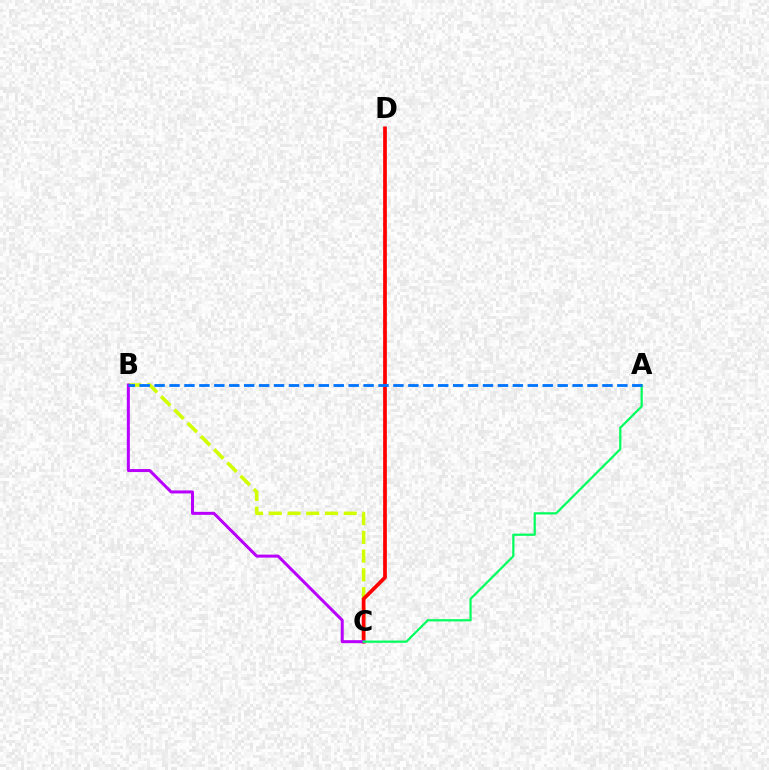{('B', 'C'): [{'color': '#d1ff00', 'line_style': 'dashed', 'thickness': 2.55}, {'color': '#b900ff', 'line_style': 'solid', 'thickness': 2.16}], ('C', 'D'): [{'color': '#ff0000', 'line_style': 'solid', 'thickness': 2.68}], ('A', 'C'): [{'color': '#00ff5c', 'line_style': 'solid', 'thickness': 1.59}], ('A', 'B'): [{'color': '#0074ff', 'line_style': 'dashed', 'thickness': 2.03}]}